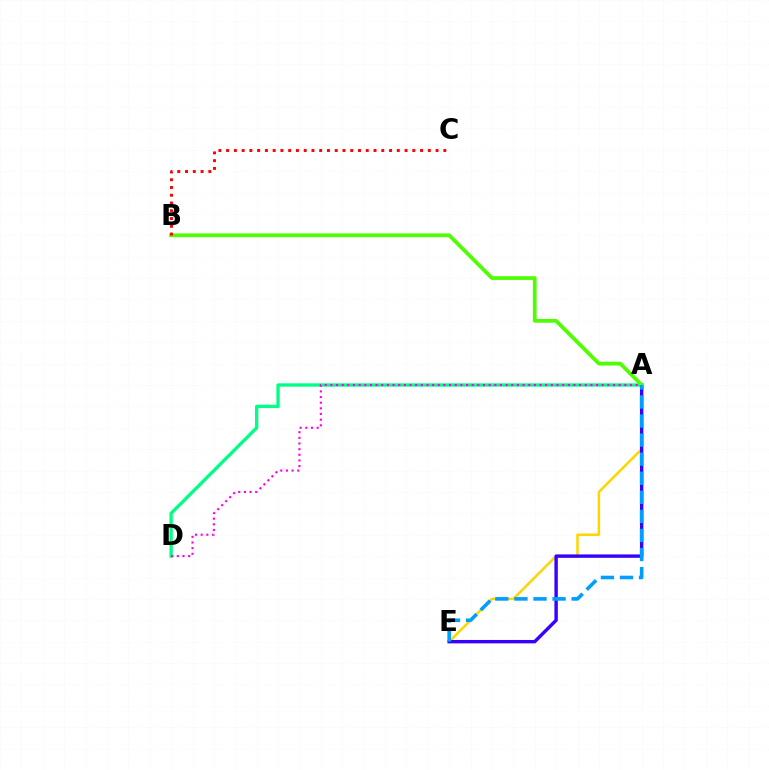{('A', 'E'): [{'color': '#ffd500', 'line_style': 'solid', 'thickness': 1.8}, {'color': '#3700ff', 'line_style': 'solid', 'thickness': 2.44}, {'color': '#009eff', 'line_style': 'dashed', 'thickness': 2.59}], ('A', 'D'): [{'color': '#00ff86', 'line_style': 'solid', 'thickness': 2.4}, {'color': '#ff00ed', 'line_style': 'dotted', 'thickness': 1.54}], ('A', 'B'): [{'color': '#4fff00', 'line_style': 'solid', 'thickness': 2.7}], ('B', 'C'): [{'color': '#ff0000', 'line_style': 'dotted', 'thickness': 2.11}]}